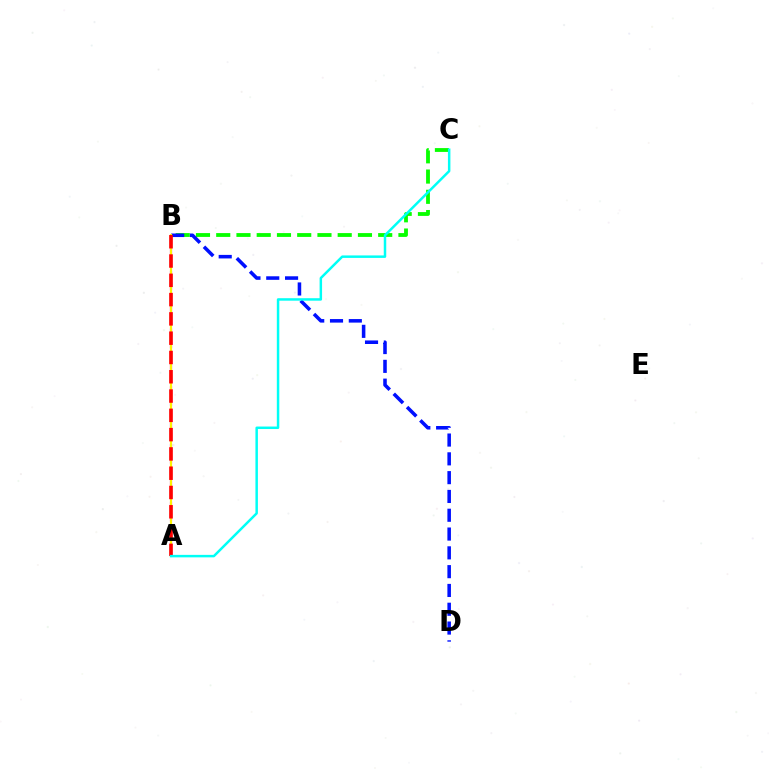{('B', 'C'): [{'color': '#08ff00', 'line_style': 'dashed', 'thickness': 2.75}], ('B', 'D'): [{'color': '#0010ff', 'line_style': 'dashed', 'thickness': 2.55}], ('A', 'B'): [{'color': '#ee00ff', 'line_style': 'dashed', 'thickness': 1.57}, {'color': '#fcf500', 'line_style': 'solid', 'thickness': 1.56}, {'color': '#ff0000', 'line_style': 'dashed', 'thickness': 2.62}], ('A', 'C'): [{'color': '#00fff6', 'line_style': 'solid', 'thickness': 1.79}]}